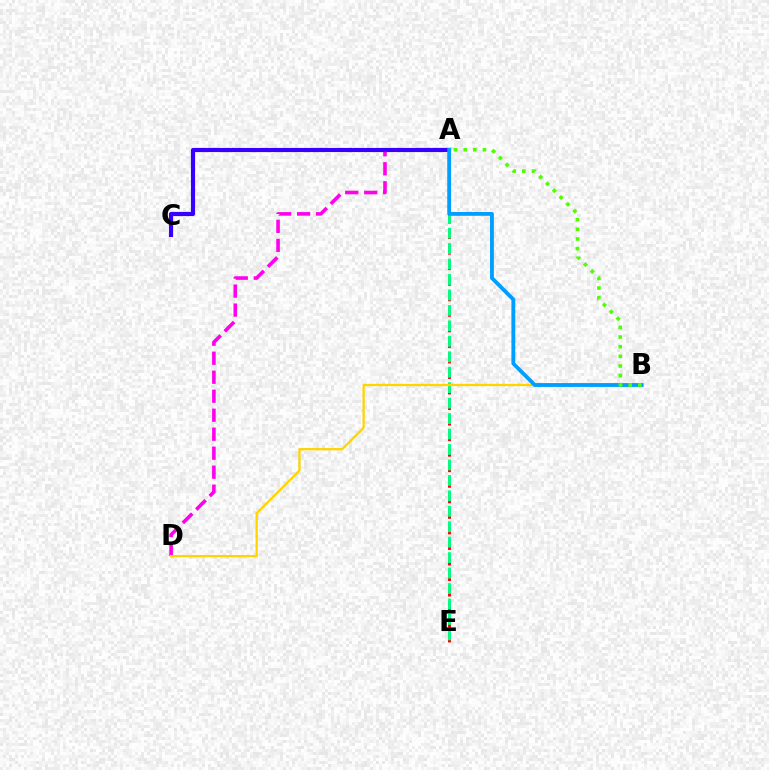{('A', 'E'): [{'color': '#ff0000', 'line_style': 'dashed', 'thickness': 2.11}, {'color': '#00ff86', 'line_style': 'dashed', 'thickness': 2.1}], ('A', 'D'): [{'color': '#ff00ed', 'line_style': 'dashed', 'thickness': 2.58}], ('B', 'D'): [{'color': '#ffd500', 'line_style': 'solid', 'thickness': 1.64}], ('A', 'C'): [{'color': '#3700ff', 'line_style': 'solid', 'thickness': 2.98}], ('A', 'B'): [{'color': '#009eff', 'line_style': 'solid', 'thickness': 2.76}, {'color': '#4fff00', 'line_style': 'dotted', 'thickness': 2.62}]}